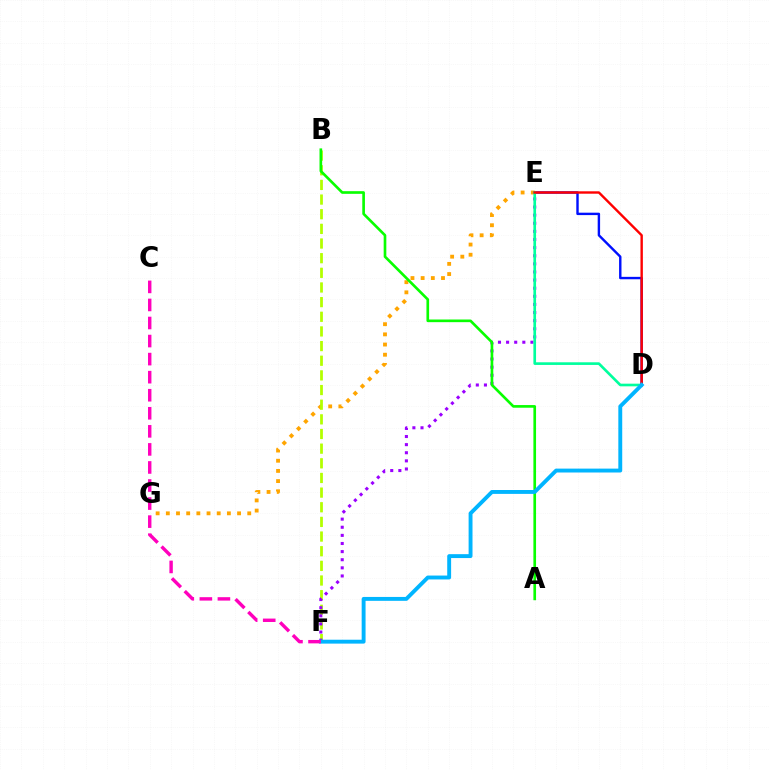{('E', 'G'): [{'color': '#ffa500', 'line_style': 'dotted', 'thickness': 2.77}], ('D', 'E'): [{'color': '#0010ff', 'line_style': 'solid', 'thickness': 1.74}, {'color': '#00ff9d', 'line_style': 'solid', 'thickness': 1.91}, {'color': '#ff0000', 'line_style': 'solid', 'thickness': 1.73}], ('B', 'F'): [{'color': '#b3ff00', 'line_style': 'dashed', 'thickness': 1.99}], ('E', 'F'): [{'color': '#9b00ff', 'line_style': 'dotted', 'thickness': 2.21}], ('A', 'B'): [{'color': '#08ff00', 'line_style': 'solid', 'thickness': 1.91}], ('D', 'F'): [{'color': '#00b5ff', 'line_style': 'solid', 'thickness': 2.8}], ('C', 'F'): [{'color': '#ff00bd', 'line_style': 'dashed', 'thickness': 2.45}]}